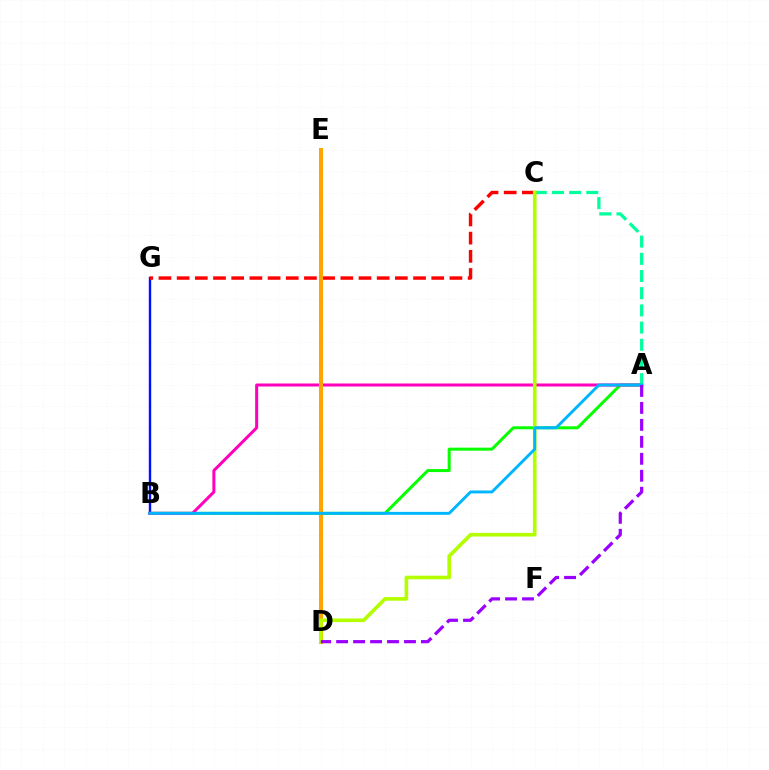{('B', 'G'): [{'color': '#0010ff', 'line_style': 'solid', 'thickness': 1.72}], ('A', 'B'): [{'color': '#08ff00', 'line_style': 'solid', 'thickness': 2.17}, {'color': '#ff00bd', 'line_style': 'solid', 'thickness': 2.18}, {'color': '#00b5ff', 'line_style': 'solid', 'thickness': 2.1}], ('C', 'G'): [{'color': '#ff0000', 'line_style': 'dashed', 'thickness': 2.47}], ('A', 'C'): [{'color': '#00ff9d', 'line_style': 'dashed', 'thickness': 2.34}], ('D', 'E'): [{'color': '#ffa500', 'line_style': 'solid', 'thickness': 2.92}], ('C', 'D'): [{'color': '#b3ff00', 'line_style': 'solid', 'thickness': 2.62}], ('A', 'D'): [{'color': '#9b00ff', 'line_style': 'dashed', 'thickness': 2.31}]}